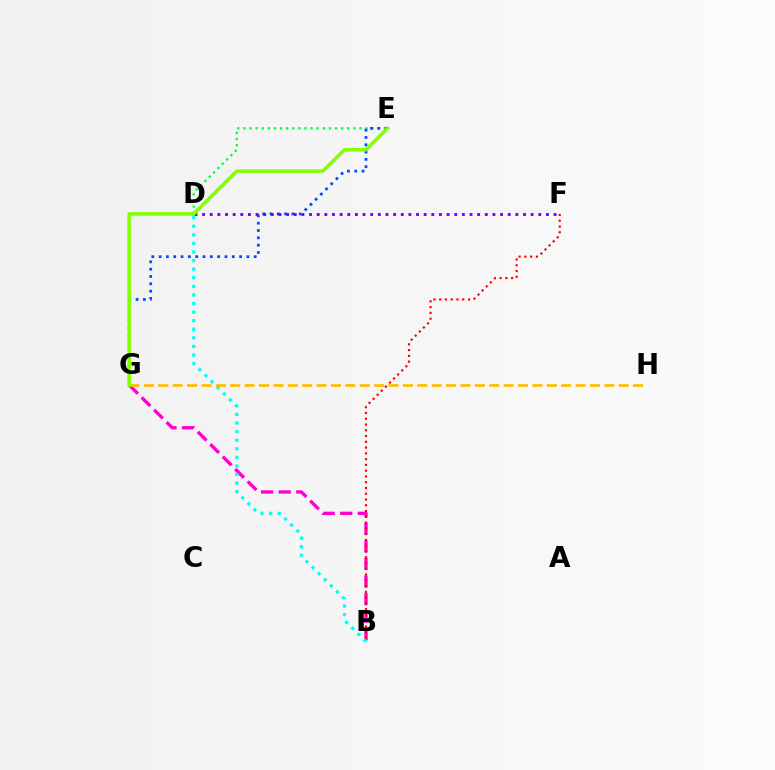{('D', 'E'): [{'color': '#00ff39', 'line_style': 'dotted', 'thickness': 1.66}], ('B', 'G'): [{'color': '#ff00cf', 'line_style': 'dashed', 'thickness': 2.39}], ('B', 'F'): [{'color': '#ff0000', 'line_style': 'dotted', 'thickness': 1.57}], ('E', 'G'): [{'color': '#004bff', 'line_style': 'dotted', 'thickness': 1.99}, {'color': '#84ff00', 'line_style': 'solid', 'thickness': 2.56}], ('B', 'D'): [{'color': '#00fff6', 'line_style': 'dotted', 'thickness': 2.33}], ('G', 'H'): [{'color': '#ffbd00', 'line_style': 'dashed', 'thickness': 1.95}], ('D', 'F'): [{'color': '#7200ff', 'line_style': 'dotted', 'thickness': 2.08}]}